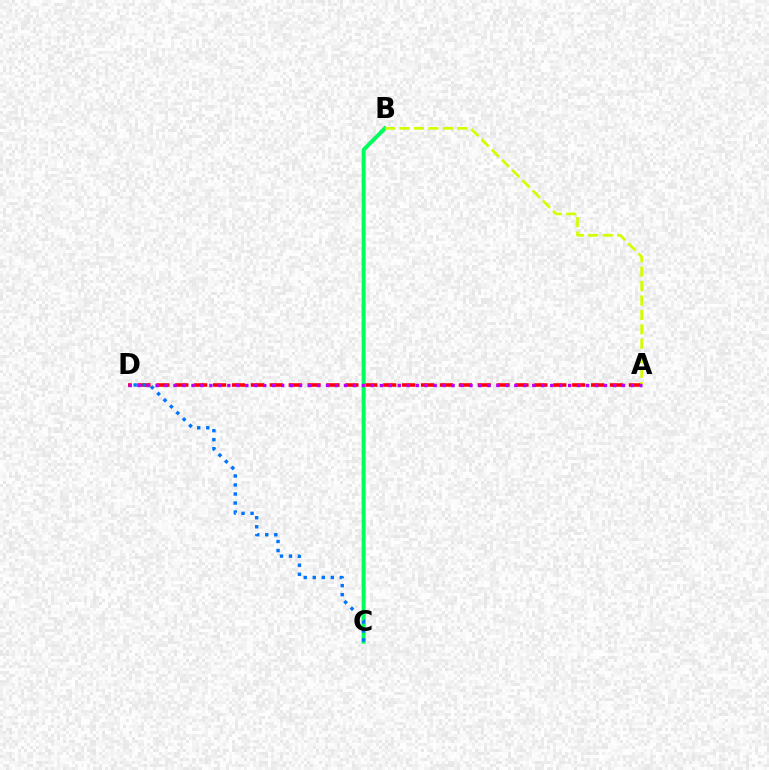{('A', 'D'): [{'color': '#ff0000', 'line_style': 'dashed', 'thickness': 2.57}, {'color': '#b900ff', 'line_style': 'dotted', 'thickness': 2.44}], ('B', 'C'): [{'color': '#00ff5c', 'line_style': 'solid', 'thickness': 2.87}], ('A', 'B'): [{'color': '#d1ff00', 'line_style': 'dashed', 'thickness': 1.96}], ('C', 'D'): [{'color': '#0074ff', 'line_style': 'dotted', 'thickness': 2.45}]}